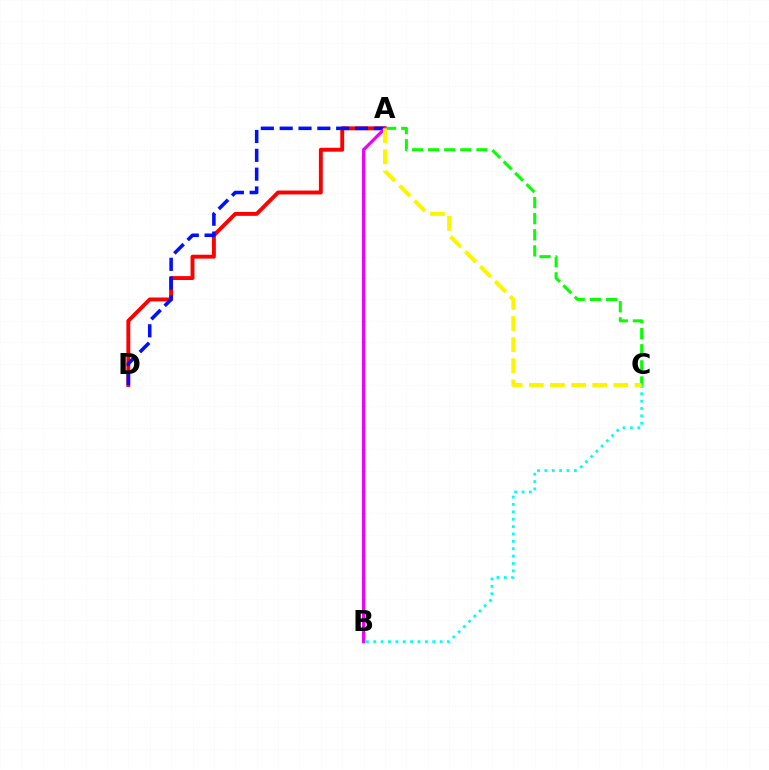{('A', 'D'): [{'color': '#ff0000', 'line_style': 'solid', 'thickness': 2.81}, {'color': '#0010ff', 'line_style': 'dashed', 'thickness': 2.56}], ('B', 'C'): [{'color': '#00fff6', 'line_style': 'dotted', 'thickness': 2.0}], ('A', 'C'): [{'color': '#08ff00', 'line_style': 'dashed', 'thickness': 2.19}, {'color': '#fcf500', 'line_style': 'dashed', 'thickness': 2.87}], ('A', 'B'): [{'color': '#ee00ff', 'line_style': 'solid', 'thickness': 2.28}]}